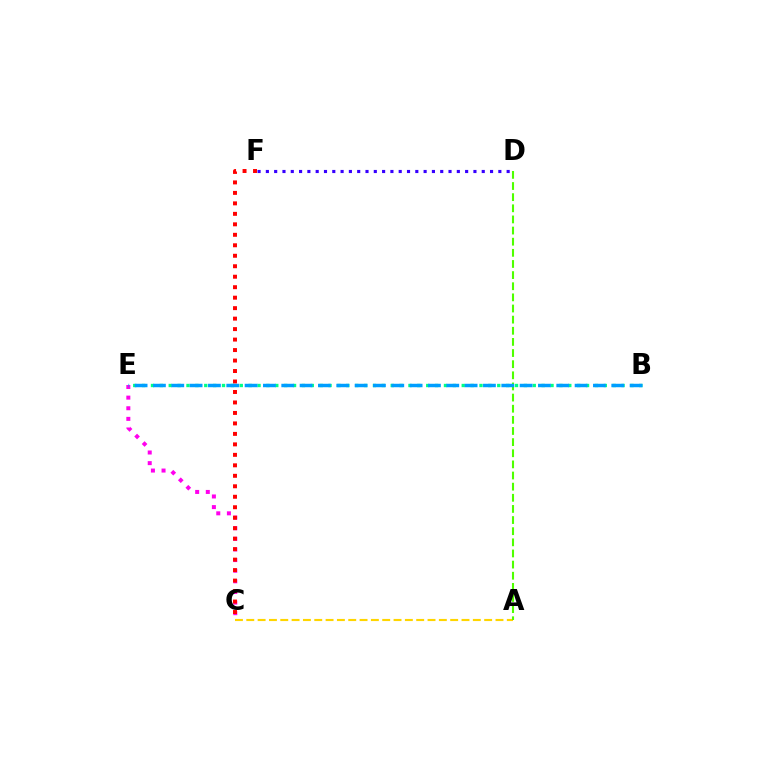{('B', 'E'): [{'color': '#00ff86', 'line_style': 'dotted', 'thickness': 2.41}, {'color': '#009eff', 'line_style': 'dashed', 'thickness': 2.49}], ('C', 'E'): [{'color': '#ff00ed', 'line_style': 'dotted', 'thickness': 2.89}], ('A', 'C'): [{'color': '#ffd500', 'line_style': 'dashed', 'thickness': 1.54}], ('A', 'D'): [{'color': '#4fff00', 'line_style': 'dashed', 'thickness': 1.51}], ('D', 'F'): [{'color': '#3700ff', 'line_style': 'dotted', 'thickness': 2.26}], ('C', 'F'): [{'color': '#ff0000', 'line_style': 'dotted', 'thickness': 2.85}]}